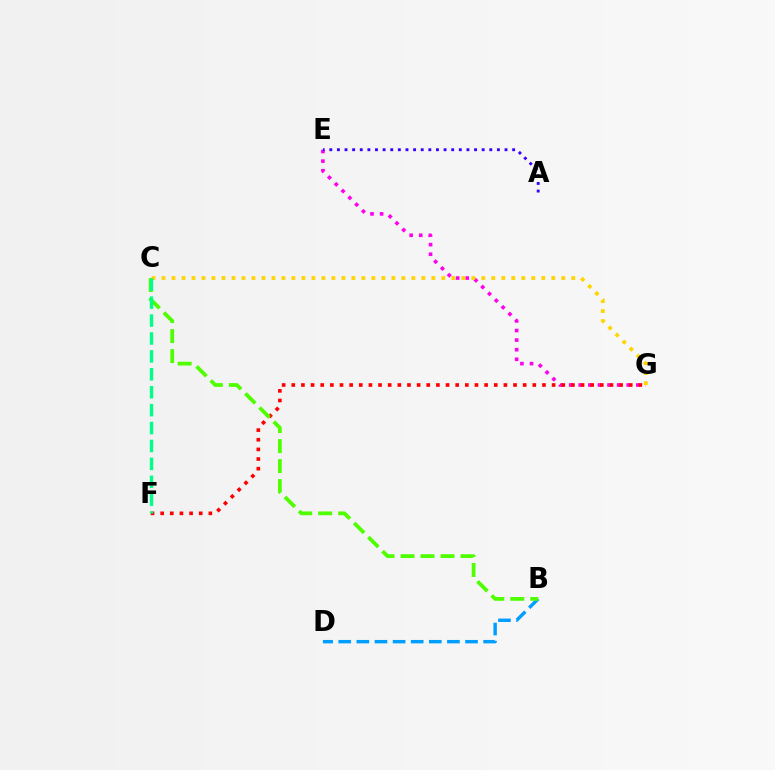{('B', 'D'): [{'color': '#009eff', 'line_style': 'dashed', 'thickness': 2.46}], ('E', 'G'): [{'color': '#ff00ed', 'line_style': 'dotted', 'thickness': 2.61}], ('F', 'G'): [{'color': '#ff0000', 'line_style': 'dotted', 'thickness': 2.62}], ('C', 'G'): [{'color': '#ffd500', 'line_style': 'dotted', 'thickness': 2.72}], ('A', 'E'): [{'color': '#3700ff', 'line_style': 'dotted', 'thickness': 2.07}], ('B', 'C'): [{'color': '#4fff00', 'line_style': 'dashed', 'thickness': 2.72}], ('C', 'F'): [{'color': '#00ff86', 'line_style': 'dashed', 'thickness': 2.43}]}